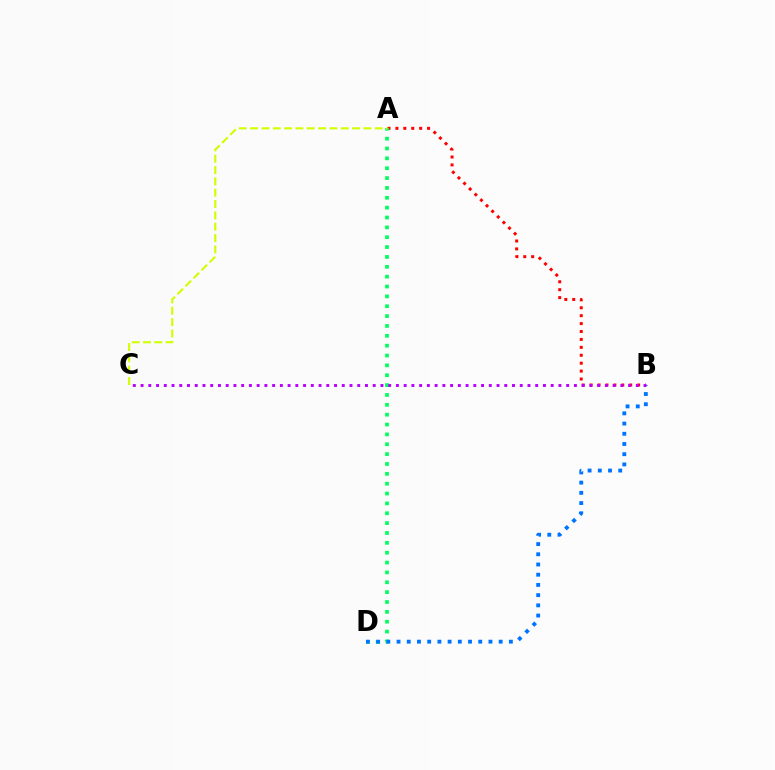{('A', 'B'): [{'color': '#ff0000', 'line_style': 'dotted', 'thickness': 2.15}], ('A', 'D'): [{'color': '#00ff5c', 'line_style': 'dotted', 'thickness': 2.68}], ('A', 'C'): [{'color': '#d1ff00', 'line_style': 'dashed', 'thickness': 1.54}], ('B', 'D'): [{'color': '#0074ff', 'line_style': 'dotted', 'thickness': 2.77}], ('B', 'C'): [{'color': '#b900ff', 'line_style': 'dotted', 'thickness': 2.1}]}